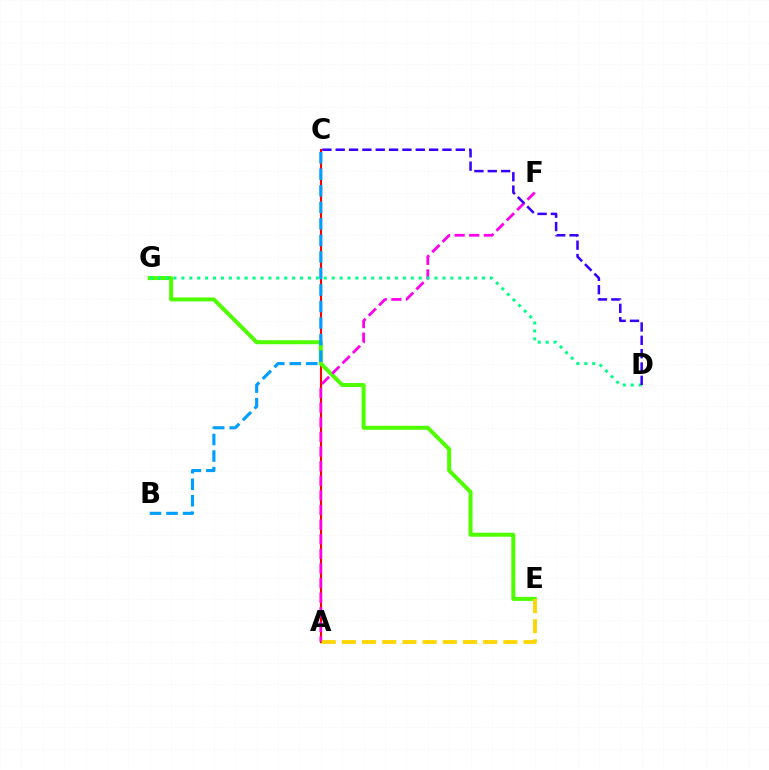{('A', 'C'): [{'color': '#ff0000', 'line_style': 'solid', 'thickness': 1.52}], ('E', 'G'): [{'color': '#4fff00', 'line_style': 'solid', 'thickness': 2.88}], ('A', 'F'): [{'color': '#ff00ed', 'line_style': 'dashed', 'thickness': 1.99}], ('A', 'E'): [{'color': '#ffd500', 'line_style': 'dashed', 'thickness': 2.74}], ('D', 'G'): [{'color': '#00ff86', 'line_style': 'dotted', 'thickness': 2.15}], ('C', 'D'): [{'color': '#3700ff', 'line_style': 'dashed', 'thickness': 1.81}], ('B', 'C'): [{'color': '#009eff', 'line_style': 'dashed', 'thickness': 2.25}]}